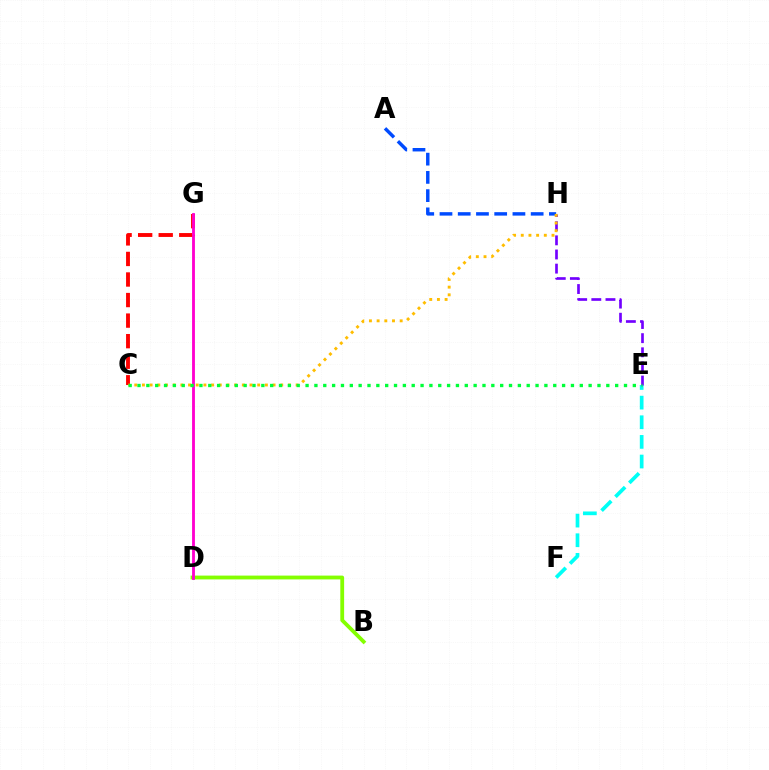{('E', 'F'): [{'color': '#00fff6', 'line_style': 'dashed', 'thickness': 2.67}], ('B', 'D'): [{'color': '#84ff00', 'line_style': 'solid', 'thickness': 2.75}], ('E', 'H'): [{'color': '#7200ff', 'line_style': 'dashed', 'thickness': 1.92}], ('C', 'G'): [{'color': '#ff0000', 'line_style': 'dashed', 'thickness': 2.79}], ('A', 'H'): [{'color': '#004bff', 'line_style': 'dashed', 'thickness': 2.48}], ('C', 'H'): [{'color': '#ffbd00', 'line_style': 'dotted', 'thickness': 2.09}], ('D', 'G'): [{'color': '#ff00cf', 'line_style': 'solid', 'thickness': 2.05}], ('C', 'E'): [{'color': '#00ff39', 'line_style': 'dotted', 'thickness': 2.4}]}